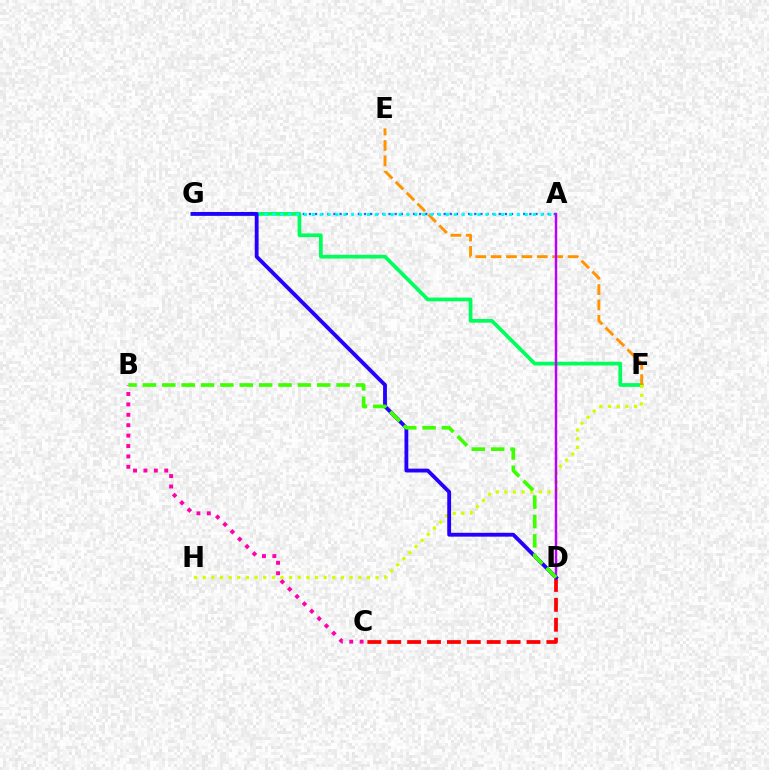{('A', 'G'): [{'color': '#0074ff', 'line_style': 'dotted', 'thickness': 1.66}, {'color': '#00fff6', 'line_style': 'dotted', 'thickness': 2.14}], ('F', 'G'): [{'color': '#00ff5c', 'line_style': 'solid', 'thickness': 2.68}], ('B', 'C'): [{'color': '#ff00ac', 'line_style': 'dotted', 'thickness': 2.83}], ('C', 'D'): [{'color': '#ff0000', 'line_style': 'dashed', 'thickness': 2.7}], ('F', 'H'): [{'color': '#d1ff00', 'line_style': 'dotted', 'thickness': 2.35}], ('E', 'F'): [{'color': '#ff9400', 'line_style': 'dashed', 'thickness': 2.09}], ('A', 'D'): [{'color': '#b900ff', 'line_style': 'solid', 'thickness': 1.78}], ('D', 'G'): [{'color': '#2500ff', 'line_style': 'solid', 'thickness': 2.76}], ('B', 'D'): [{'color': '#3dff00', 'line_style': 'dashed', 'thickness': 2.63}]}